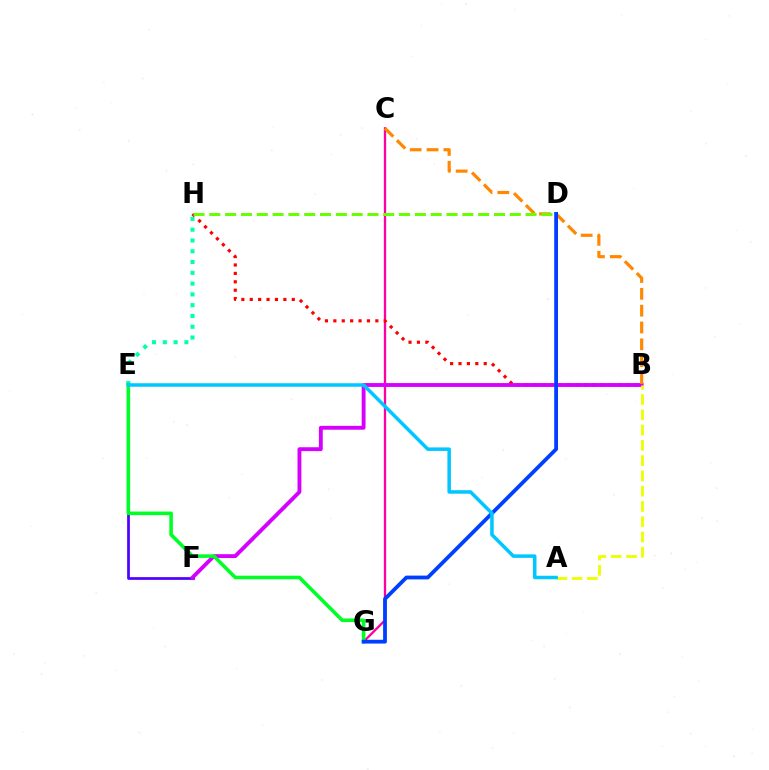{('E', 'F'): [{'color': '#4f00ff', 'line_style': 'solid', 'thickness': 1.96}], ('C', 'G'): [{'color': '#ff00a0', 'line_style': 'solid', 'thickness': 1.66}], ('B', 'H'): [{'color': '#ff0000', 'line_style': 'dotted', 'thickness': 2.28}], ('B', 'F'): [{'color': '#d600ff', 'line_style': 'solid', 'thickness': 2.78}], ('B', 'C'): [{'color': '#ff8800', 'line_style': 'dashed', 'thickness': 2.29}], ('E', 'H'): [{'color': '#00ffaf', 'line_style': 'dotted', 'thickness': 2.93}], ('E', 'G'): [{'color': '#00ff27', 'line_style': 'solid', 'thickness': 2.58}], ('D', 'H'): [{'color': '#66ff00', 'line_style': 'dashed', 'thickness': 2.15}], ('D', 'G'): [{'color': '#003fff', 'line_style': 'solid', 'thickness': 2.73}], ('A', 'B'): [{'color': '#eeff00', 'line_style': 'dashed', 'thickness': 2.07}], ('A', 'E'): [{'color': '#00c7ff', 'line_style': 'solid', 'thickness': 2.52}]}